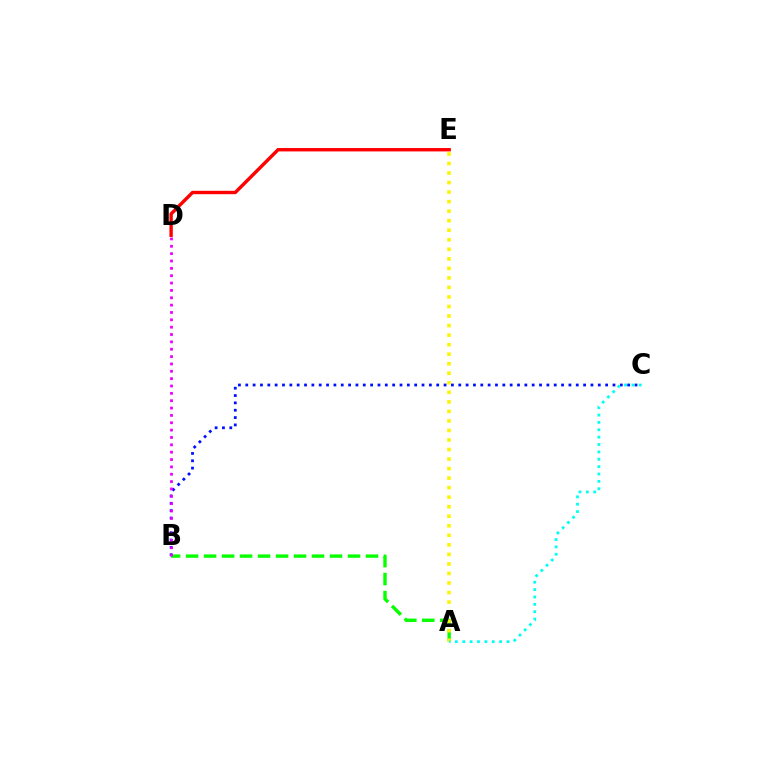{('A', 'B'): [{'color': '#08ff00', 'line_style': 'dashed', 'thickness': 2.44}], ('D', 'E'): [{'color': '#ff0000', 'line_style': 'solid', 'thickness': 2.44}], ('B', 'C'): [{'color': '#0010ff', 'line_style': 'dotted', 'thickness': 2.0}], ('B', 'D'): [{'color': '#ee00ff', 'line_style': 'dotted', 'thickness': 2.0}], ('A', 'E'): [{'color': '#fcf500', 'line_style': 'dotted', 'thickness': 2.59}], ('A', 'C'): [{'color': '#00fff6', 'line_style': 'dotted', 'thickness': 2.0}]}